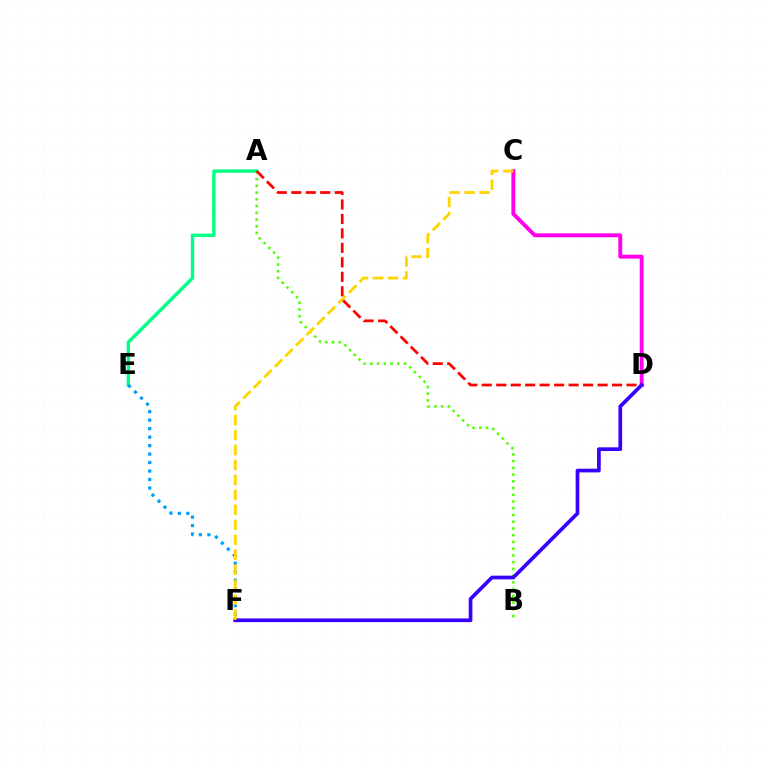{('A', 'E'): [{'color': '#00ff86', 'line_style': 'solid', 'thickness': 2.43}], ('E', 'F'): [{'color': '#009eff', 'line_style': 'dotted', 'thickness': 2.3}], ('C', 'D'): [{'color': '#ff00ed', 'line_style': 'solid', 'thickness': 2.8}], ('A', 'B'): [{'color': '#4fff00', 'line_style': 'dotted', 'thickness': 1.83}], ('D', 'F'): [{'color': '#3700ff', 'line_style': 'solid', 'thickness': 2.66}], ('C', 'F'): [{'color': '#ffd500', 'line_style': 'dashed', 'thickness': 2.03}], ('A', 'D'): [{'color': '#ff0000', 'line_style': 'dashed', 'thickness': 1.97}]}